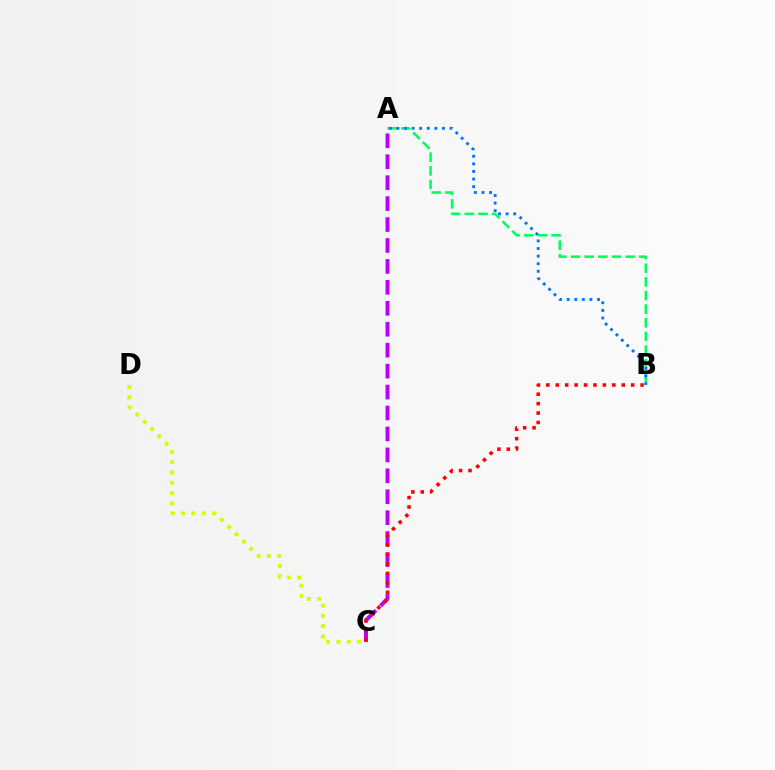{('A', 'B'): [{'color': '#00ff5c', 'line_style': 'dashed', 'thickness': 1.85}, {'color': '#0074ff', 'line_style': 'dotted', 'thickness': 2.06}], ('C', 'D'): [{'color': '#d1ff00', 'line_style': 'dotted', 'thickness': 2.81}], ('A', 'C'): [{'color': '#b900ff', 'line_style': 'dashed', 'thickness': 2.84}], ('B', 'C'): [{'color': '#ff0000', 'line_style': 'dotted', 'thickness': 2.56}]}